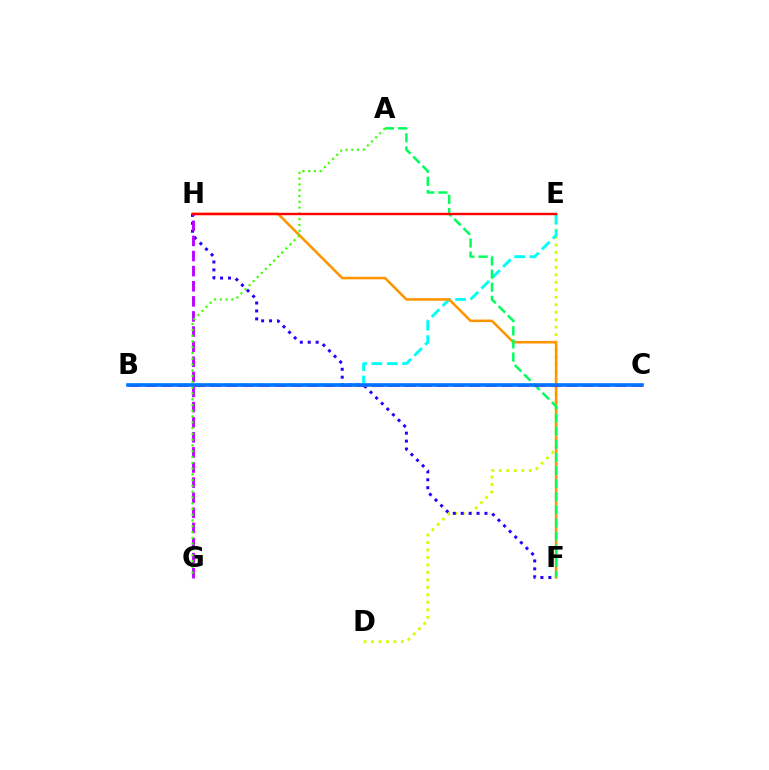{('D', 'E'): [{'color': '#d1ff00', 'line_style': 'dotted', 'thickness': 2.03}], ('B', 'E'): [{'color': '#00fff6', 'line_style': 'dashed', 'thickness': 2.09}], ('F', 'H'): [{'color': '#ff9400', 'line_style': 'solid', 'thickness': 1.83}, {'color': '#2500ff', 'line_style': 'dotted', 'thickness': 2.15}], ('A', 'F'): [{'color': '#00ff5c', 'line_style': 'dashed', 'thickness': 1.78}], ('G', 'H'): [{'color': '#b900ff', 'line_style': 'dashed', 'thickness': 2.05}], ('A', 'G'): [{'color': '#3dff00', 'line_style': 'dotted', 'thickness': 1.57}], ('B', 'C'): [{'color': '#ff00ac', 'line_style': 'dashed', 'thickness': 2.2}, {'color': '#0074ff', 'line_style': 'solid', 'thickness': 2.6}], ('E', 'H'): [{'color': '#ff0000', 'line_style': 'solid', 'thickness': 1.71}]}